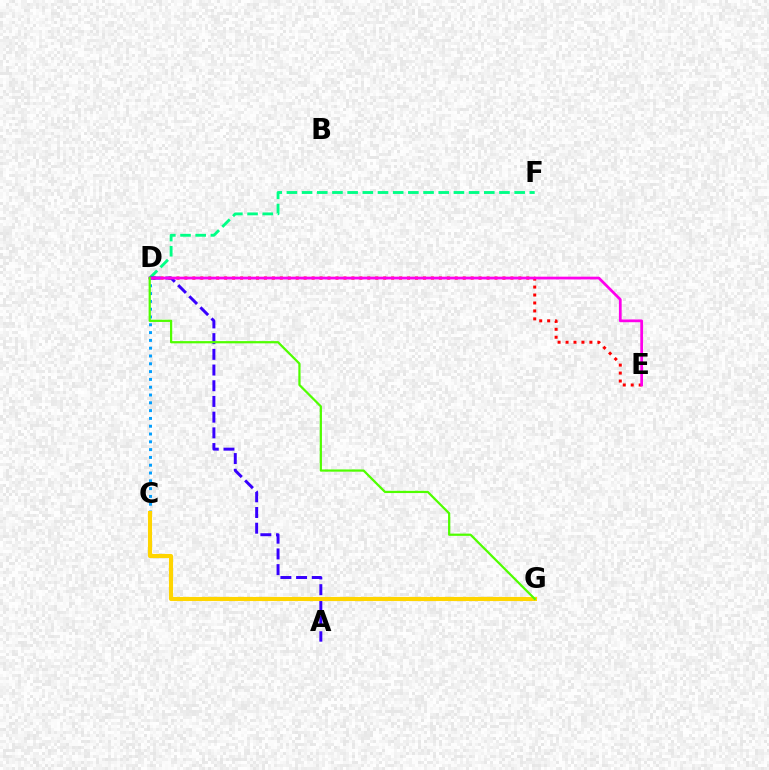{('D', 'E'): [{'color': '#ff0000', 'line_style': 'dotted', 'thickness': 2.16}, {'color': '#ff00ed', 'line_style': 'solid', 'thickness': 1.98}], ('D', 'F'): [{'color': '#00ff86', 'line_style': 'dashed', 'thickness': 2.06}], ('C', 'D'): [{'color': '#009eff', 'line_style': 'dotted', 'thickness': 2.12}], ('A', 'D'): [{'color': '#3700ff', 'line_style': 'dashed', 'thickness': 2.13}], ('C', 'G'): [{'color': '#ffd500', 'line_style': 'solid', 'thickness': 2.96}], ('D', 'G'): [{'color': '#4fff00', 'line_style': 'solid', 'thickness': 1.61}]}